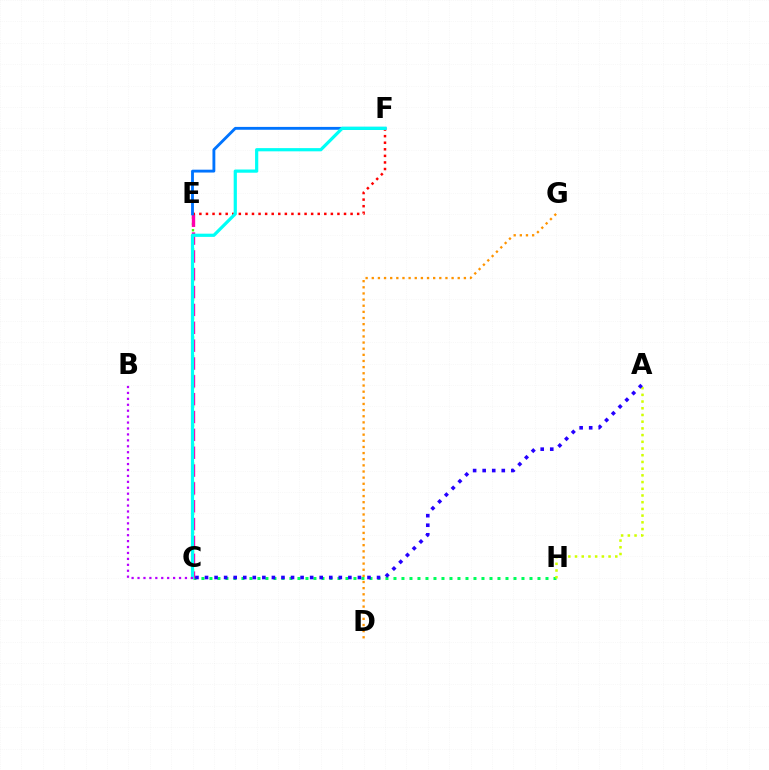{('C', 'E'): [{'color': '#3dff00', 'line_style': 'dotted', 'thickness': 1.71}, {'color': '#ff00ac', 'line_style': 'dashed', 'thickness': 2.42}], ('C', 'H'): [{'color': '#00ff5c', 'line_style': 'dotted', 'thickness': 2.17}], ('E', 'F'): [{'color': '#ff0000', 'line_style': 'dotted', 'thickness': 1.79}, {'color': '#0074ff', 'line_style': 'solid', 'thickness': 2.05}], ('C', 'F'): [{'color': '#00fff6', 'line_style': 'solid', 'thickness': 2.31}], ('D', 'G'): [{'color': '#ff9400', 'line_style': 'dotted', 'thickness': 1.67}], ('A', 'H'): [{'color': '#d1ff00', 'line_style': 'dotted', 'thickness': 1.82}], ('B', 'C'): [{'color': '#b900ff', 'line_style': 'dotted', 'thickness': 1.61}], ('A', 'C'): [{'color': '#2500ff', 'line_style': 'dotted', 'thickness': 2.6}]}